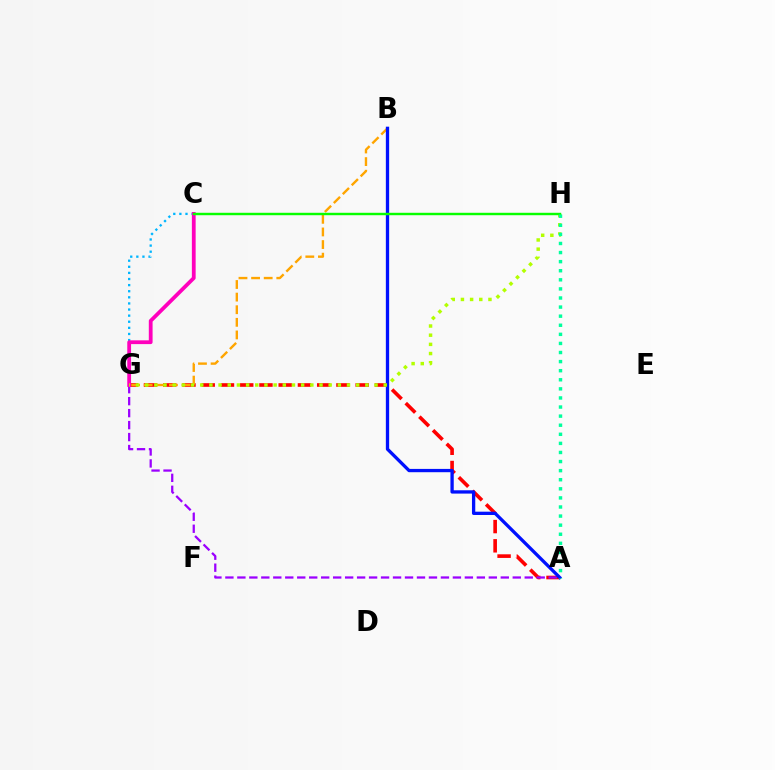{('A', 'G'): [{'color': '#ff0000', 'line_style': 'dashed', 'thickness': 2.61}, {'color': '#9b00ff', 'line_style': 'dashed', 'thickness': 1.63}], ('C', 'G'): [{'color': '#00b5ff', 'line_style': 'dotted', 'thickness': 1.66}, {'color': '#ff00bd', 'line_style': 'solid', 'thickness': 2.72}], ('B', 'G'): [{'color': '#ffa500', 'line_style': 'dashed', 'thickness': 1.71}], ('A', 'B'): [{'color': '#0010ff', 'line_style': 'solid', 'thickness': 2.38}], ('G', 'H'): [{'color': '#b3ff00', 'line_style': 'dotted', 'thickness': 2.49}], ('C', 'H'): [{'color': '#08ff00', 'line_style': 'solid', 'thickness': 1.75}], ('A', 'H'): [{'color': '#00ff9d', 'line_style': 'dotted', 'thickness': 2.47}]}